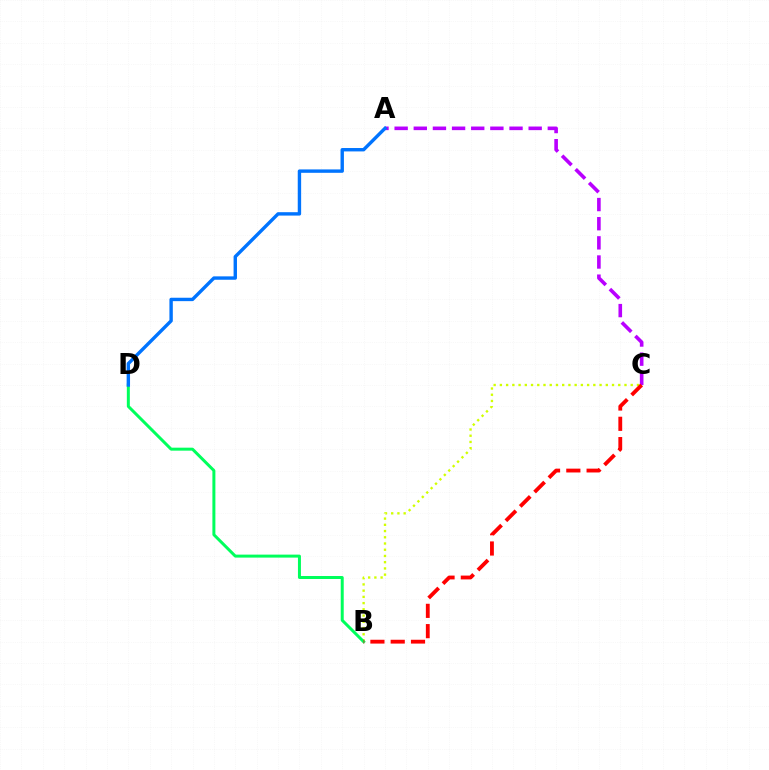{('B', 'C'): [{'color': '#d1ff00', 'line_style': 'dotted', 'thickness': 1.69}, {'color': '#ff0000', 'line_style': 'dashed', 'thickness': 2.76}], ('A', 'C'): [{'color': '#b900ff', 'line_style': 'dashed', 'thickness': 2.6}], ('B', 'D'): [{'color': '#00ff5c', 'line_style': 'solid', 'thickness': 2.15}], ('A', 'D'): [{'color': '#0074ff', 'line_style': 'solid', 'thickness': 2.44}]}